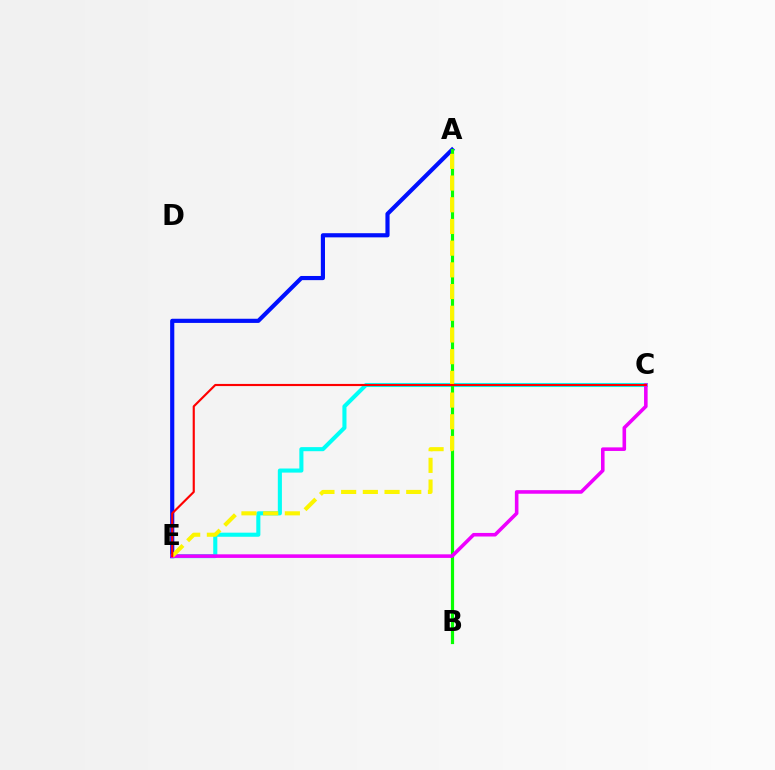{('C', 'E'): [{'color': '#00fff6', 'line_style': 'solid', 'thickness': 2.94}, {'color': '#ee00ff', 'line_style': 'solid', 'thickness': 2.58}, {'color': '#ff0000', 'line_style': 'solid', 'thickness': 1.54}], ('A', 'E'): [{'color': '#0010ff', 'line_style': 'solid', 'thickness': 2.99}, {'color': '#fcf500', 'line_style': 'dashed', 'thickness': 2.95}], ('A', 'B'): [{'color': '#08ff00', 'line_style': 'solid', 'thickness': 2.29}]}